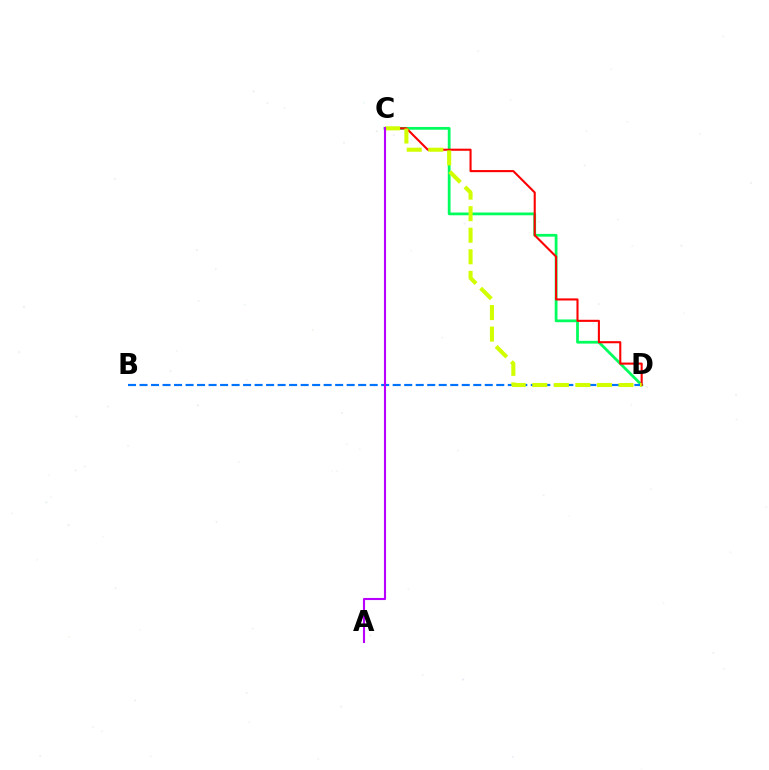{('C', 'D'): [{'color': '#00ff5c', 'line_style': 'solid', 'thickness': 1.99}, {'color': '#ff0000', 'line_style': 'solid', 'thickness': 1.51}, {'color': '#d1ff00', 'line_style': 'dashed', 'thickness': 2.93}], ('B', 'D'): [{'color': '#0074ff', 'line_style': 'dashed', 'thickness': 1.56}], ('A', 'C'): [{'color': '#b900ff', 'line_style': 'solid', 'thickness': 1.53}]}